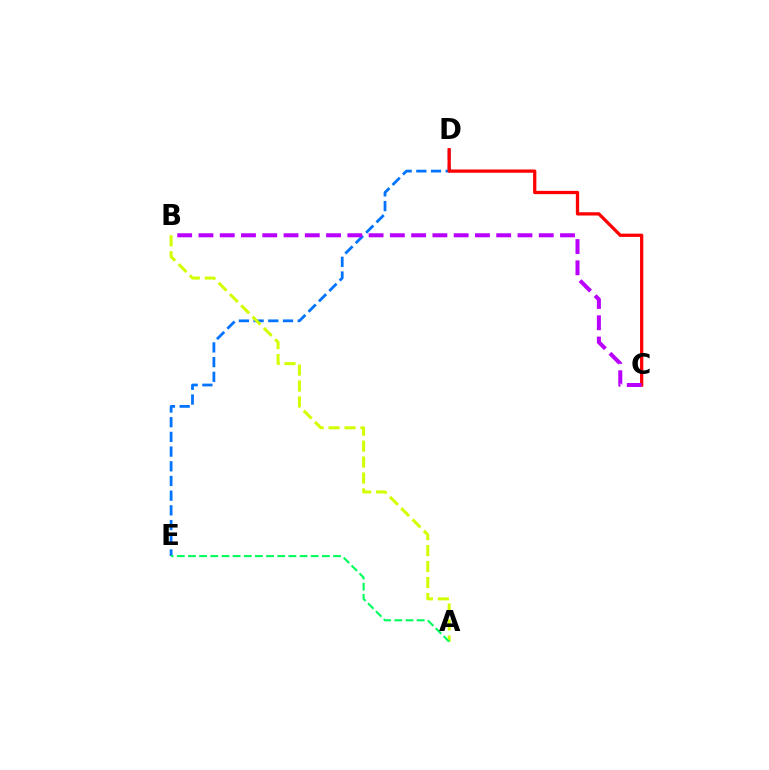{('D', 'E'): [{'color': '#0074ff', 'line_style': 'dashed', 'thickness': 2.0}], ('A', 'B'): [{'color': '#d1ff00', 'line_style': 'dashed', 'thickness': 2.17}], ('A', 'E'): [{'color': '#00ff5c', 'line_style': 'dashed', 'thickness': 1.52}], ('C', 'D'): [{'color': '#ff0000', 'line_style': 'solid', 'thickness': 2.36}], ('B', 'C'): [{'color': '#b900ff', 'line_style': 'dashed', 'thickness': 2.89}]}